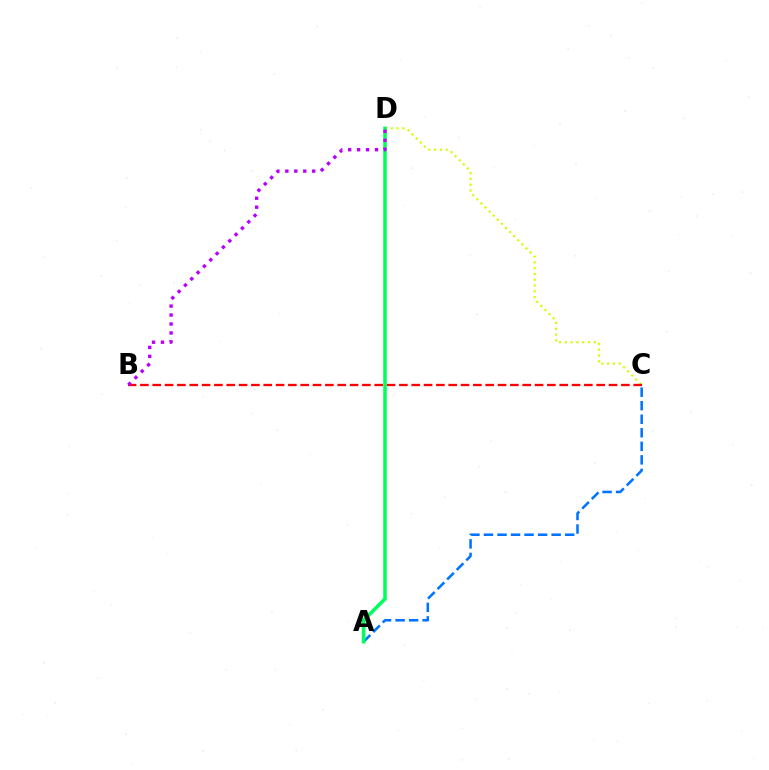{('C', 'D'): [{'color': '#d1ff00', 'line_style': 'dotted', 'thickness': 1.57}], ('B', 'C'): [{'color': '#ff0000', 'line_style': 'dashed', 'thickness': 1.68}], ('A', 'C'): [{'color': '#0074ff', 'line_style': 'dashed', 'thickness': 1.84}], ('A', 'D'): [{'color': '#00ff5c', 'line_style': 'solid', 'thickness': 2.56}], ('B', 'D'): [{'color': '#b900ff', 'line_style': 'dotted', 'thickness': 2.43}]}